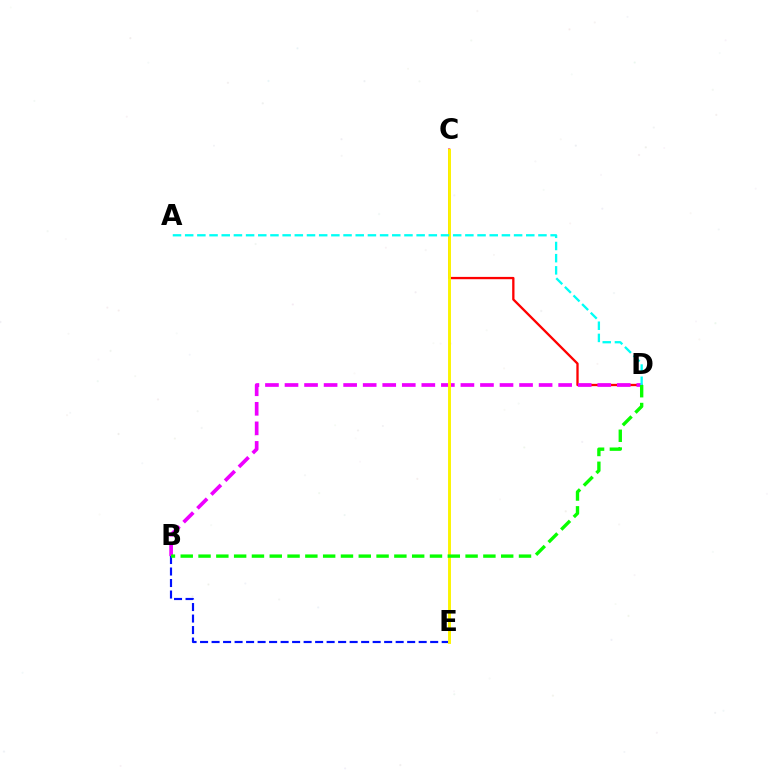{('C', 'D'): [{'color': '#ff0000', 'line_style': 'solid', 'thickness': 1.67}], ('B', 'D'): [{'color': '#ee00ff', 'line_style': 'dashed', 'thickness': 2.66}, {'color': '#08ff00', 'line_style': 'dashed', 'thickness': 2.42}], ('B', 'E'): [{'color': '#0010ff', 'line_style': 'dashed', 'thickness': 1.56}], ('C', 'E'): [{'color': '#fcf500', 'line_style': 'solid', 'thickness': 2.1}], ('A', 'D'): [{'color': '#00fff6', 'line_style': 'dashed', 'thickness': 1.65}]}